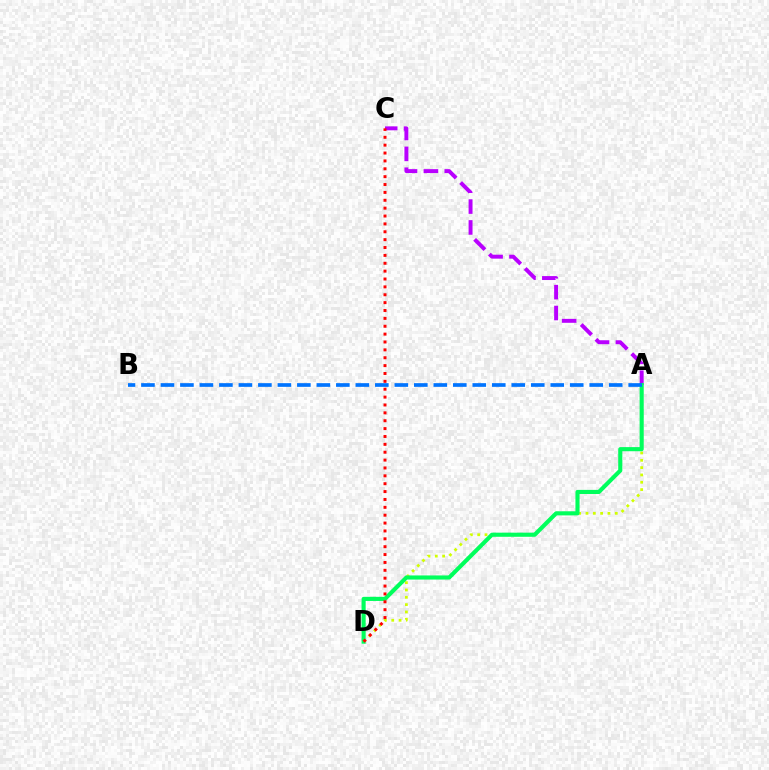{('A', 'C'): [{'color': '#b900ff', 'line_style': 'dashed', 'thickness': 2.83}], ('A', 'D'): [{'color': '#d1ff00', 'line_style': 'dotted', 'thickness': 1.99}, {'color': '#00ff5c', 'line_style': 'solid', 'thickness': 2.96}], ('C', 'D'): [{'color': '#ff0000', 'line_style': 'dotted', 'thickness': 2.14}], ('A', 'B'): [{'color': '#0074ff', 'line_style': 'dashed', 'thickness': 2.65}]}